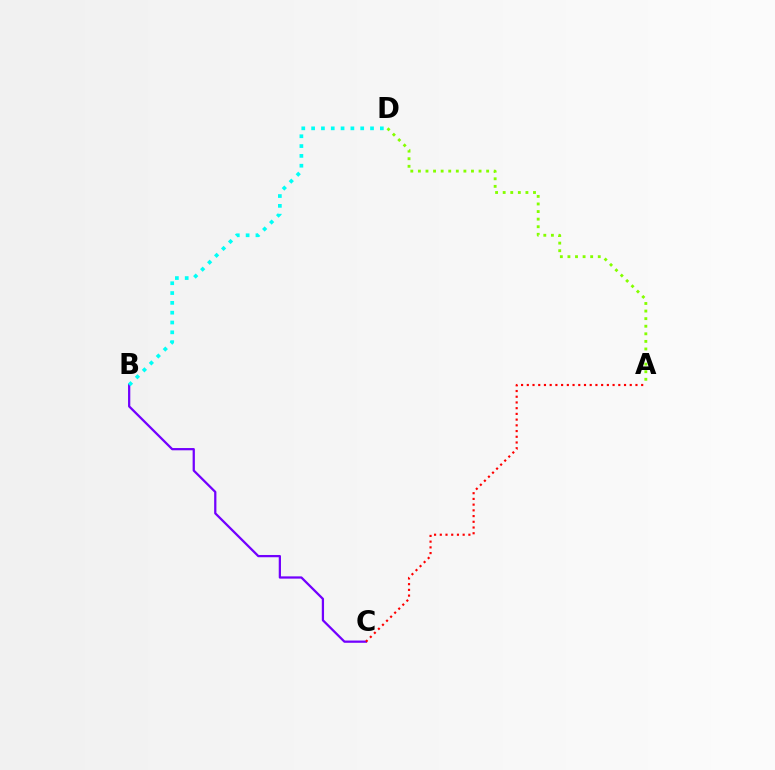{('B', 'C'): [{'color': '#7200ff', 'line_style': 'solid', 'thickness': 1.62}], ('B', 'D'): [{'color': '#00fff6', 'line_style': 'dotted', 'thickness': 2.67}], ('A', 'D'): [{'color': '#84ff00', 'line_style': 'dotted', 'thickness': 2.06}], ('A', 'C'): [{'color': '#ff0000', 'line_style': 'dotted', 'thickness': 1.55}]}